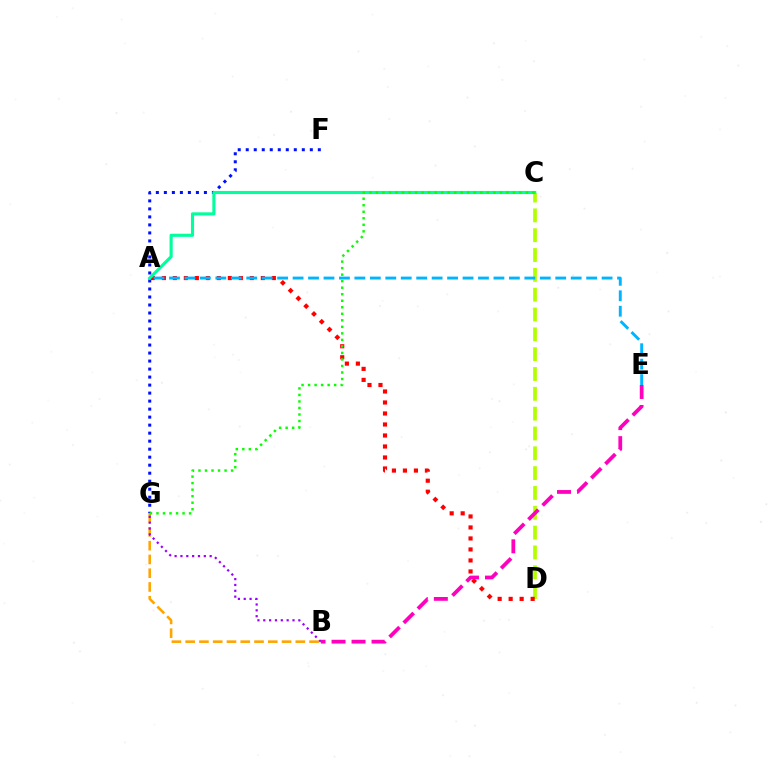{('F', 'G'): [{'color': '#0010ff', 'line_style': 'dotted', 'thickness': 2.18}], ('C', 'D'): [{'color': '#b3ff00', 'line_style': 'dashed', 'thickness': 2.69}], ('A', 'D'): [{'color': '#ff0000', 'line_style': 'dotted', 'thickness': 2.99}], ('A', 'C'): [{'color': '#00ff9d', 'line_style': 'solid', 'thickness': 2.24}], ('B', 'G'): [{'color': '#ffa500', 'line_style': 'dashed', 'thickness': 1.87}, {'color': '#9b00ff', 'line_style': 'dotted', 'thickness': 1.59}], ('C', 'G'): [{'color': '#08ff00', 'line_style': 'dotted', 'thickness': 1.77}], ('A', 'E'): [{'color': '#00b5ff', 'line_style': 'dashed', 'thickness': 2.1}], ('B', 'E'): [{'color': '#ff00bd', 'line_style': 'dashed', 'thickness': 2.72}]}